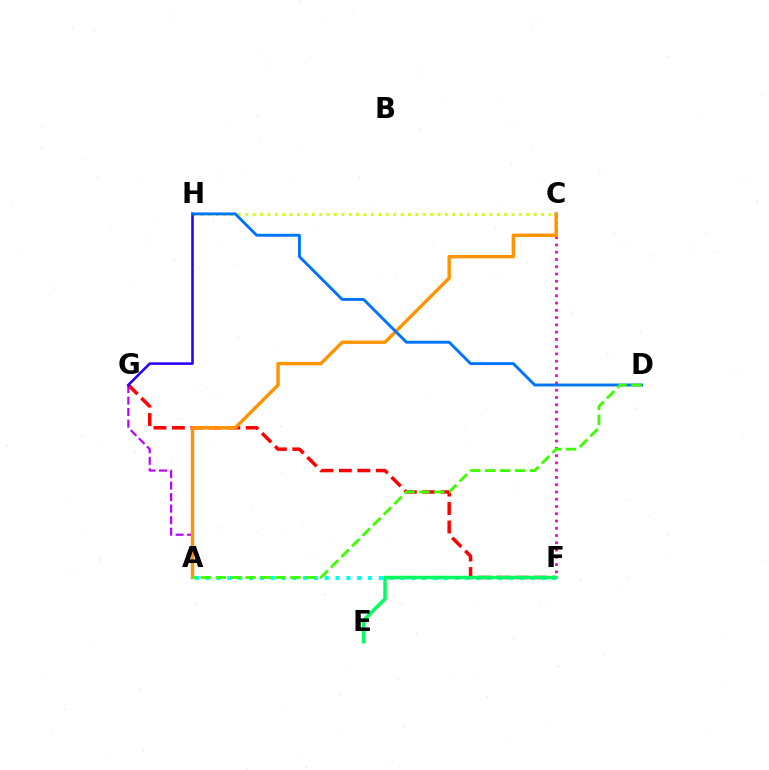{('F', 'G'): [{'color': '#ff0000', 'line_style': 'dashed', 'thickness': 2.51}], ('C', 'H'): [{'color': '#d1ff00', 'line_style': 'dotted', 'thickness': 2.01}], ('C', 'F'): [{'color': '#ff00ac', 'line_style': 'dotted', 'thickness': 1.97}], ('A', 'G'): [{'color': '#b900ff', 'line_style': 'dashed', 'thickness': 1.57}], ('A', 'F'): [{'color': '#00fff6', 'line_style': 'dotted', 'thickness': 2.94}], ('A', 'C'): [{'color': '#ff9400', 'line_style': 'solid', 'thickness': 2.45}], ('E', 'F'): [{'color': '#00ff5c', 'line_style': 'solid', 'thickness': 2.5}], ('G', 'H'): [{'color': '#2500ff', 'line_style': 'solid', 'thickness': 1.84}], ('D', 'H'): [{'color': '#0074ff', 'line_style': 'solid', 'thickness': 2.08}], ('A', 'D'): [{'color': '#3dff00', 'line_style': 'dashed', 'thickness': 2.03}]}